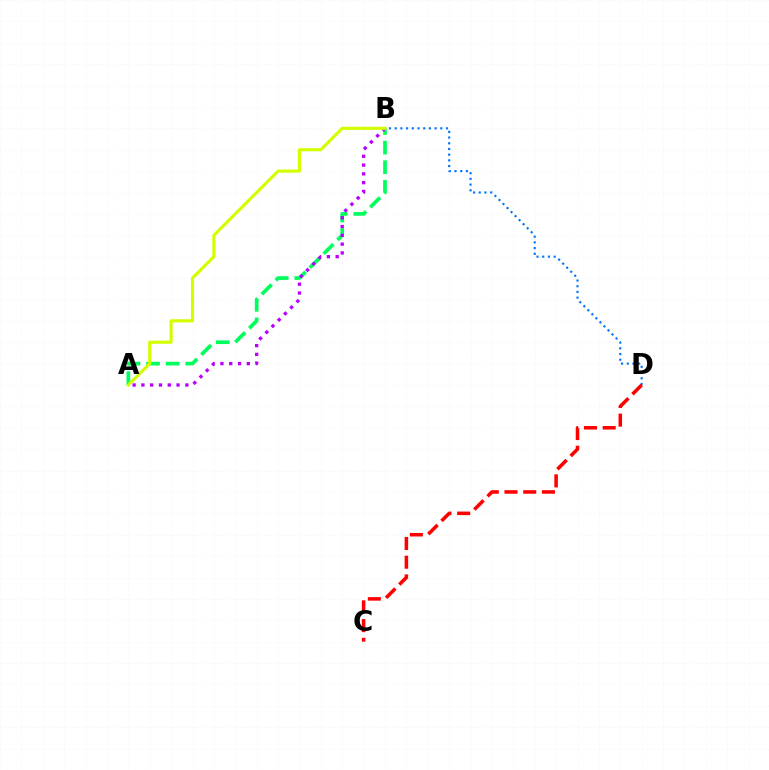{('B', 'D'): [{'color': '#0074ff', 'line_style': 'dotted', 'thickness': 1.55}], ('A', 'B'): [{'color': '#00ff5c', 'line_style': 'dashed', 'thickness': 2.67}, {'color': '#b900ff', 'line_style': 'dotted', 'thickness': 2.39}, {'color': '#d1ff00', 'line_style': 'solid', 'thickness': 2.26}], ('C', 'D'): [{'color': '#ff0000', 'line_style': 'dashed', 'thickness': 2.54}]}